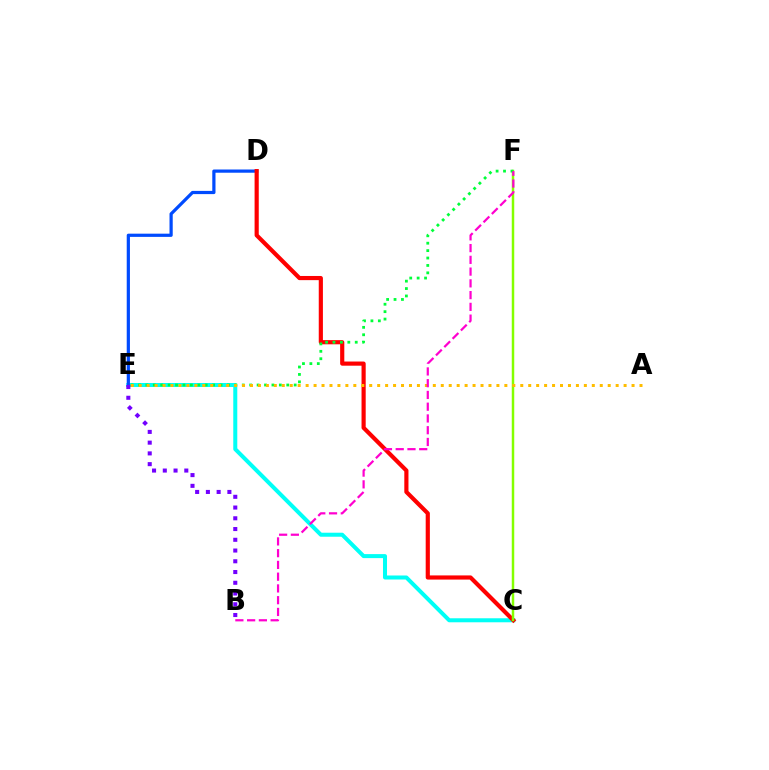{('C', 'E'): [{'color': '#00fff6', 'line_style': 'solid', 'thickness': 2.89}], ('D', 'E'): [{'color': '#004bff', 'line_style': 'solid', 'thickness': 2.31}], ('C', 'D'): [{'color': '#ff0000', 'line_style': 'solid', 'thickness': 3.0}], ('C', 'F'): [{'color': '#84ff00', 'line_style': 'solid', 'thickness': 1.78}], ('E', 'F'): [{'color': '#00ff39', 'line_style': 'dotted', 'thickness': 2.01}], ('A', 'E'): [{'color': '#ffbd00', 'line_style': 'dotted', 'thickness': 2.16}], ('B', 'F'): [{'color': '#ff00cf', 'line_style': 'dashed', 'thickness': 1.6}], ('B', 'E'): [{'color': '#7200ff', 'line_style': 'dotted', 'thickness': 2.92}]}